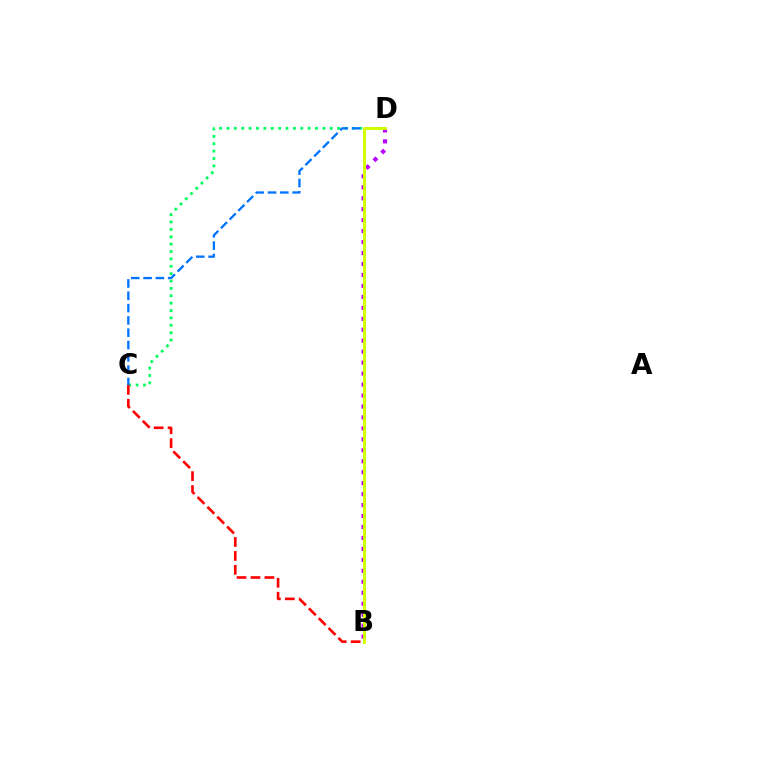{('C', 'D'): [{'color': '#00ff5c', 'line_style': 'dotted', 'thickness': 2.0}, {'color': '#0074ff', 'line_style': 'dashed', 'thickness': 1.67}], ('B', 'C'): [{'color': '#ff0000', 'line_style': 'dashed', 'thickness': 1.89}], ('B', 'D'): [{'color': '#b900ff', 'line_style': 'dotted', 'thickness': 2.98}, {'color': '#d1ff00', 'line_style': 'solid', 'thickness': 2.13}]}